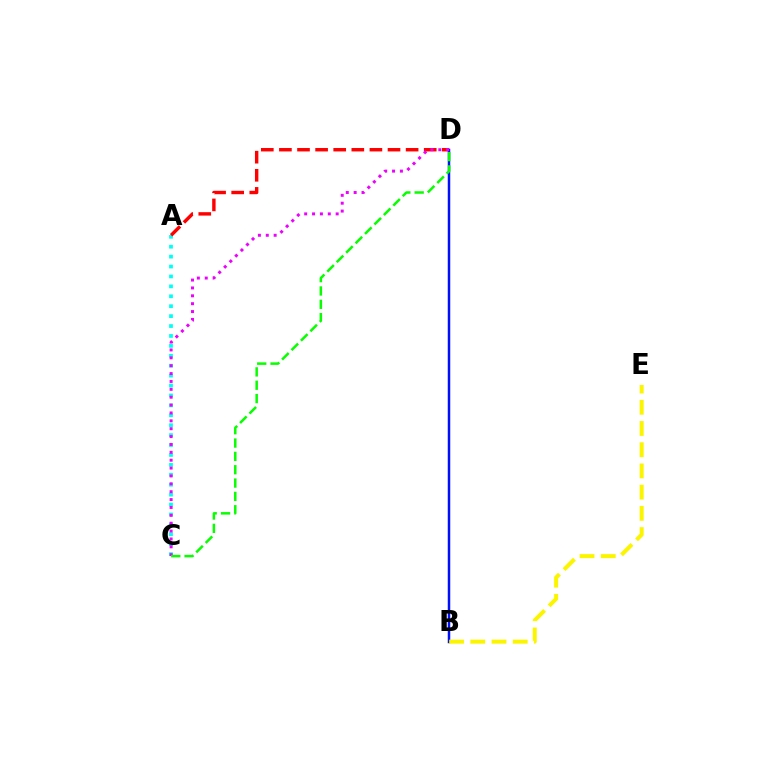{('A', 'C'): [{'color': '#00fff6', 'line_style': 'dotted', 'thickness': 2.69}], ('A', 'D'): [{'color': '#ff0000', 'line_style': 'dashed', 'thickness': 2.46}], ('B', 'D'): [{'color': '#0010ff', 'line_style': 'solid', 'thickness': 1.79}], ('B', 'E'): [{'color': '#fcf500', 'line_style': 'dashed', 'thickness': 2.88}], ('C', 'D'): [{'color': '#ee00ff', 'line_style': 'dotted', 'thickness': 2.14}, {'color': '#08ff00', 'line_style': 'dashed', 'thickness': 1.81}]}